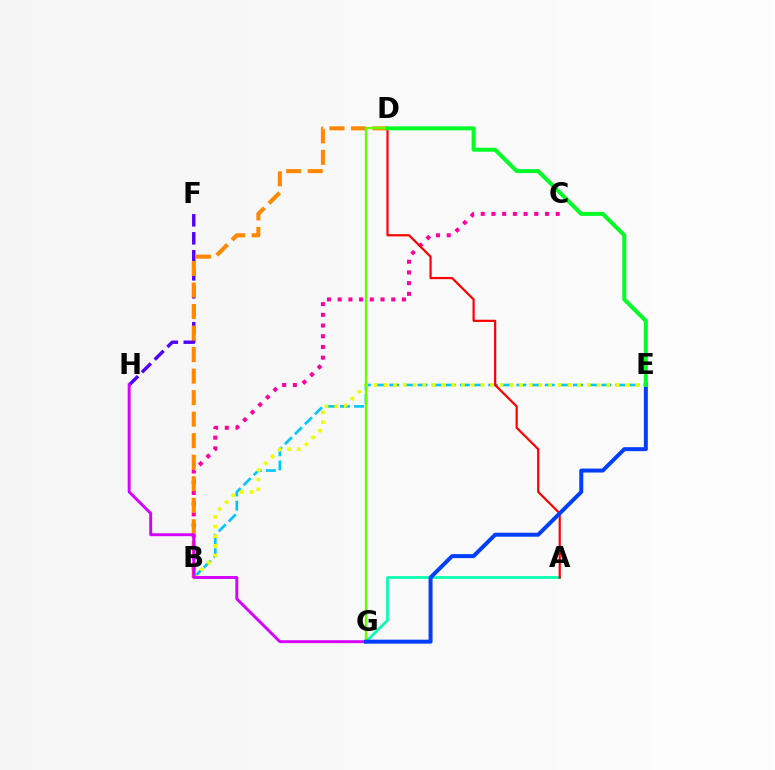{('A', 'G'): [{'color': '#00ffaf', 'line_style': 'solid', 'thickness': 1.92}], ('F', 'H'): [{'color': '#4f00ff', 'line_style': 'dashed', 'thickness': 2.44}], ('B', 'C'): [{'color': '#ff00a0', 'line_style': 'dotted', 'thickness': 2.91}], ('B', 'E'): [{'color': '#00c7ff', 'line_style': 'dashed', 'thickness': 1.92}, {'color': '#eeff00', 'line_style': 'dotted', 'thickness': 2.63}], ('A', 'D'): [{'color': '#ff0000', 'line_style': 'solid', 'thickness': 1.58}], ('B', 'D'): [{'color': '#ff8800', 'line_style': 'dashed', 'thickness': 2.92}], ('D', 'G'): [{'color': '#66ff00', 'line_style': 'solid', 'thickness': 1.71}], ('G', 'H'): [{'color': '#d600ff', 'line_style': 'solid', 'thickness': 2.1}], ('E', 'G'): [{'color': '#003fff', 'line_style': 'solid', 'thickness': 2.86}], ('D', 'E'): [{'color': '#00ff27', 'line_style': 'solid', 'thickness': 2.87}]}